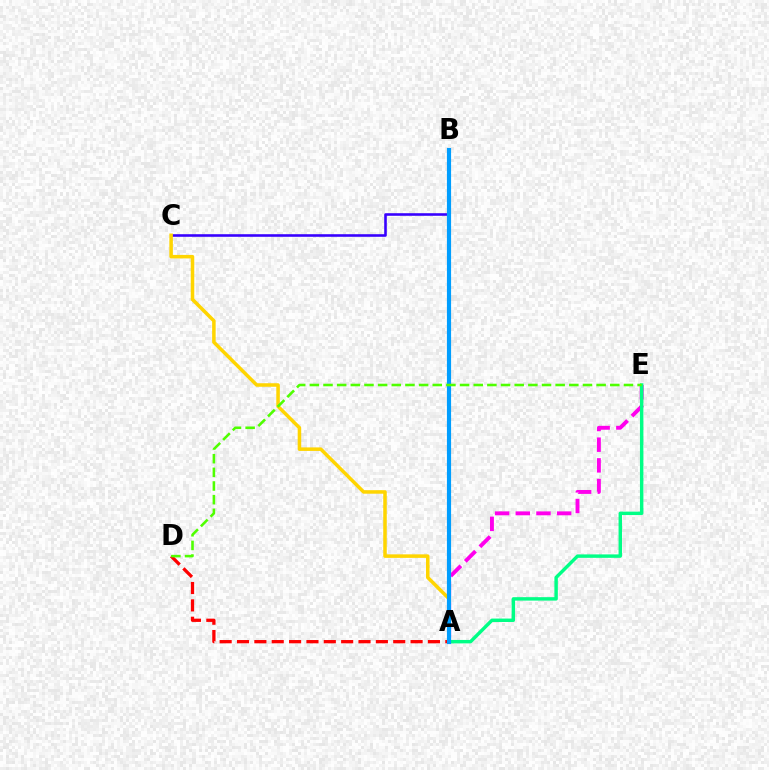{('B', 'C'): [{'color': '#3700ff', 'line_style': 'solid', 'thickness': 1.86}], ('A', 'E'): [{'color': '#ff00ed', 'line_style': 'dashed', 'thickness': 2.81}, {'color': '#00ff86', 'line_style': 'solid', 'thickness': 2.47}], ('A', 'D'): [{'color': '#ff0000', 'line_style': 'dashed', 'thickness': 2.36}], ('A', 'C'): [{'color': '#ffd500', 'line_style': 'solid', 'thickness': 2.54}], ('A', 'B'): [{'color': '#009eff', 'line_style': 'solid', 'thickness': 3.0}], ('D', 'E'): [{'color': '#4fff00', 'line_style': 'dashed', 'thickness': 1.86}]}